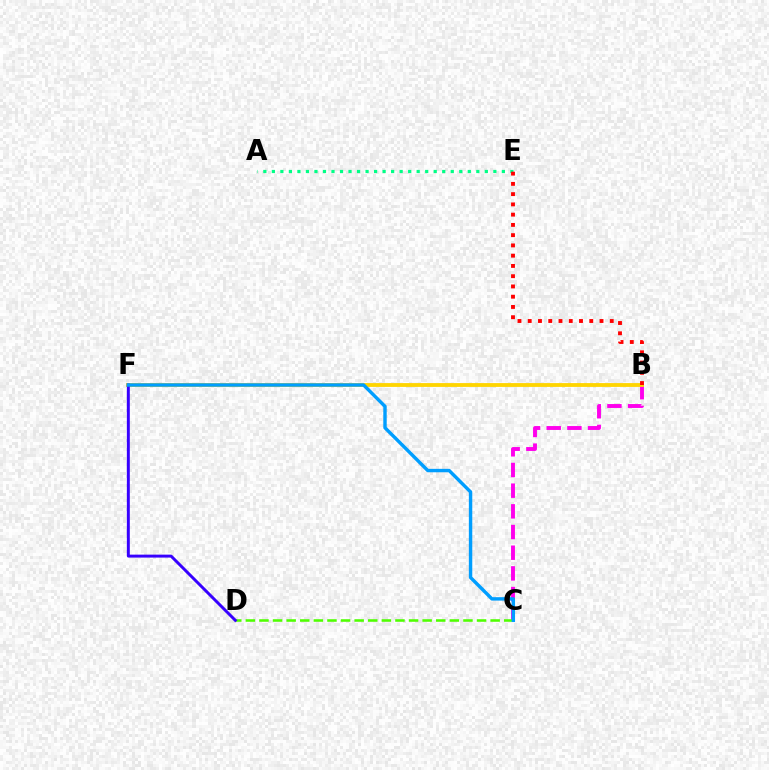{('A', 'E'): [{'color': '#00ff86', 'line_style': 'dotted', 'thickness': 2.31}], ('B', 'C'): [{'color': '#ff00ed', 'line_style': 'dashed', 'thickness': 2.81}], ('B', 'F'): [{'color': '#ffd500', 'line_style': 'solid', 'thickness': 2.75}], ('C', 'D'): [{'color': '#4fff00', 'line_style': 'dashed', 'thickness': 1.85}], ('B', 'E'): [{'color': '#ff0000', 'line_style': 'dotted', 'thickness': 2.79}], ('D', 'F'): [{'color': '#3700ff', 'line_style': 'solid', 'thickness': 2.13}], ('C', 'F'): [{'color': '#009eff', 'line_style': 'solid', 'thickness': 2.46}]}